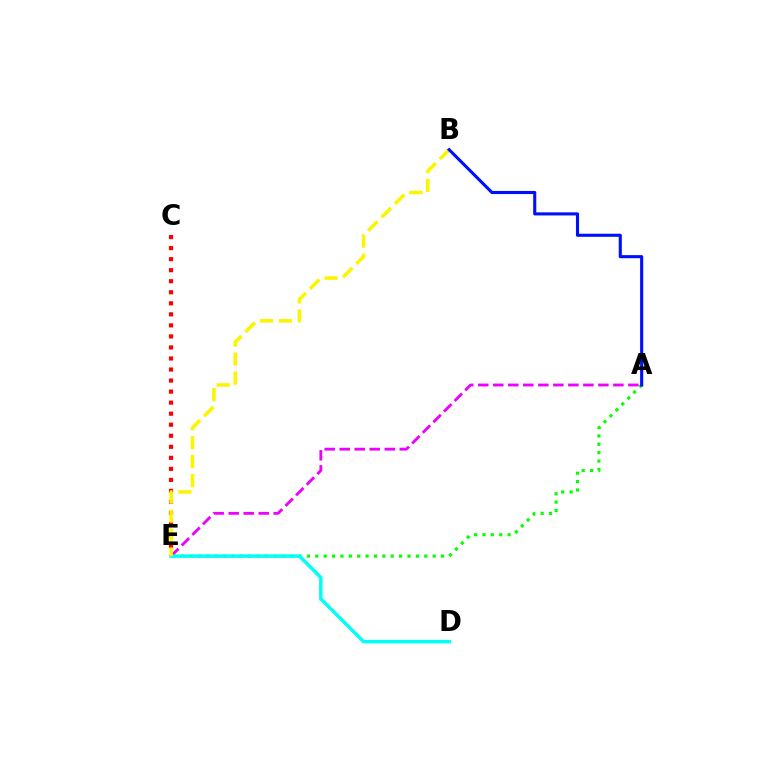{('C', 'E'): [{'color': '#ff0000', 'line_style': 'dotted', 'thickness': 3.0}], ('A', 'E'): [{'color': '#08ff00', 'line_style': 'dotted', 'thickness': 2.28}, {'color': '#ee00ff', 'line_style': 'dashed', 'thickness': 2.04}], ('D', 'E'): [{'color': '#00fff6', 'line_style': 'solid', 'thickness': 2.52}], ('B', 'E'): [{'color': '#fcf500', 'line_style': 'dashed', 'thickness': 2.58}], ('A', 'B'): [{'color': '#0010ff', 'line_style': 'solid', 'thickness': 2.23}]}